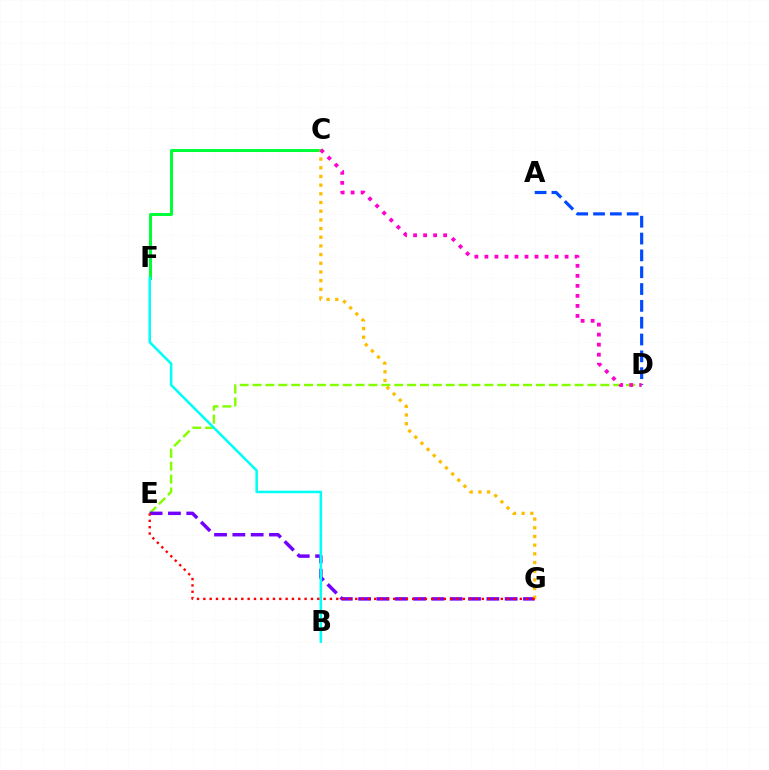{('D', 'E'): [{'color': '#84ff00', 'line_style': 'dashed', 'thickness': 1.75}], ('E', 'G'): [{'color': '#7200ff', 'line_style': 'dashed', 'thickness': 2.49}, {'color': '#ff0000', 'line_style': 'dotted', 'thickness': 1.72}], ('C', 'F'): [{'color': '#00ff39', 'line_style': 'solid', 'thickness': 2.17}], ('B', 'F'): [{'color': '#00fff6', 'line_style': 'solid', 'thickness': 1.83}], ('A', 'D'): [{'color': '#004bff', 'line_style': 'dashed', 'thickness': 2.29}], ('C', 'G'): [{'color': '#ffbd00', 'line_style': 'dotted', 'thickness': 2.36}], ('C', 'D'): [{'color': '#ff00cf', 'line_style': 'dotted', 'thickness': 2.72}]}